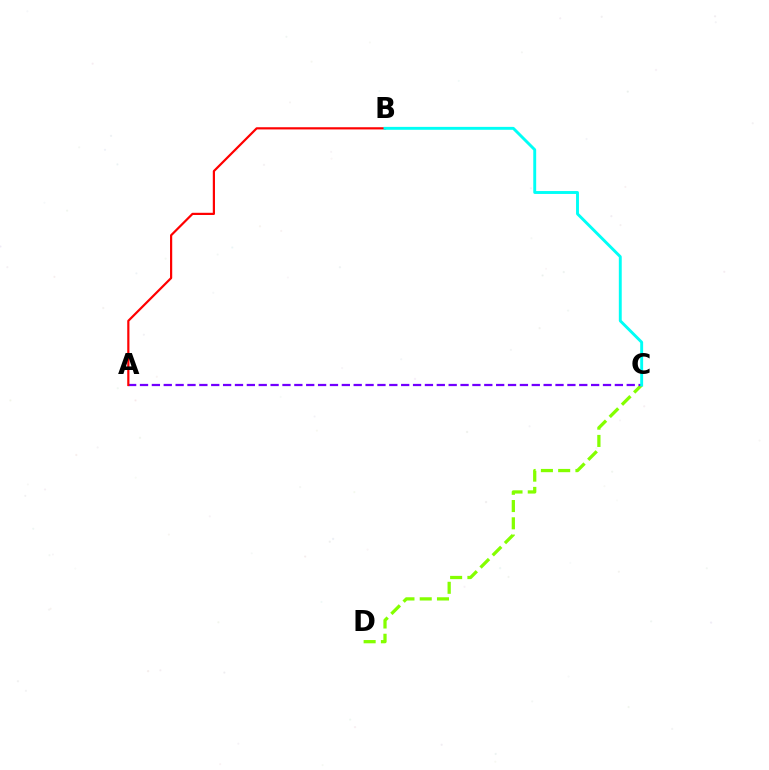{('C', 'D'): [{'color': '#84ff00', 'line_style': 'dashed', 'thickness': 2.35}], ('A', 'C'): [{'color': '#7200ff', 'line_style': 'dashed', 'thickness': 1.61}], ('A', 'B'): [{'color': '#ff0000', 'line_style': 'solid', 'thickness': 1.58}], ('B', 'C'): [{'color': '#00fff6', 'line_style': 'solid', 'thickness': 2.09}]}